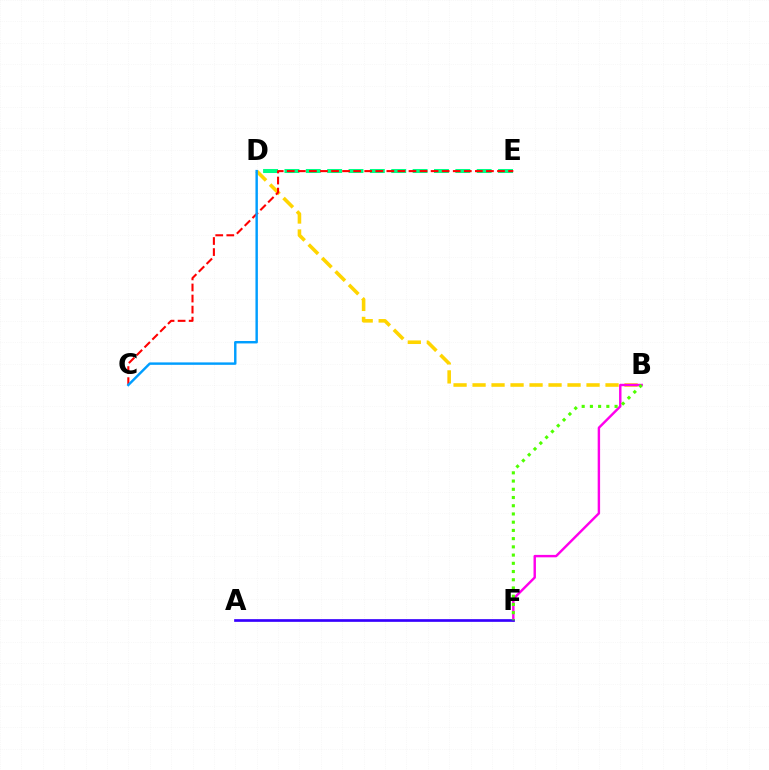{('D', 'E'): [{'color': '#00ff86', 'line_style': 'dashed', 'thickness': 2.9}], ('B', 'D'): [{'color': '#ffd500', 'line_style': 'dashed', 'thickness': 2.58}], ('B', 'F'): [{'color': '#ff00ed', 'line_style': 'solid', 'thickness': 1.75}, {'color': '#4fff00', 'line_style': 'dotted', 'thickness': 2.23}], ('C', 'E'): [{'color': '#ff0000', 'line_style': 'dashed', 'thickness': 1.5}], ('A', 'F'): [{'color': '#3700ff', 'line_style': 'solid', 'thickness': 1.93}], ('C', 'D'): [{'color': '#009eff', 'line_style': 'solid', 'thickness': 1.75}]}